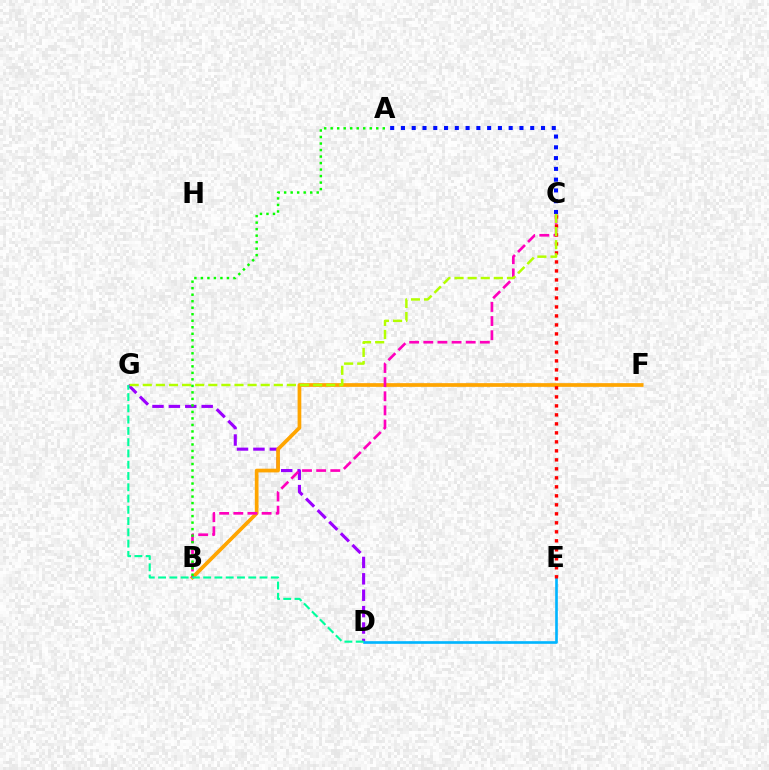{('D', 'G'): [{'color': '#9b00ff', 'line_style': 'dashed', 'thickness': 2.23}, {'color': '#00ff9d', 'line_style': 'dashed', 'thickness': 1.53}], ('B', 'F'): [{'color': '#ffa500', 'line_style': 'solid', 'thickness': 2.67}], ('D', 'E'): [{'color': '#00b5ff', 'line_style': 'solid', 'thickness': 1.91}], ('B', 'C'): [{'color': '#ff00bd', 'line_style': 'dashed', 'thickness': 1.92}], ('C', 'E'): [{'color': '#ff0000', 'line_style': 'dotted', 'thickness': 2.44}], ('A', 'C'): [{'color': '#0010ff', 'line_style': 'dotted', 'thickness': 2.93}], ('C', 'G'): [{'color': '#b3ff00', 'line_style': 'dashed', 'thickness': 1.78}], ('A', 'B'): [{'color': '#08ff00', 'line_style': 'dotted', 'thickness': 1.77}]}